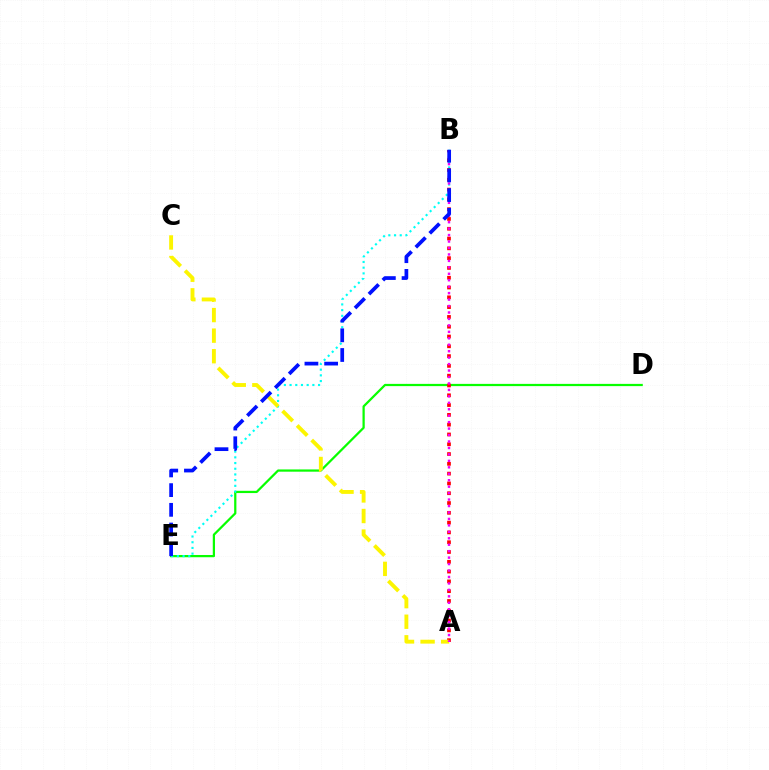{('D', 'E'): [{'color': '#08ff00', 'line_style': 'solid', 'thickness': 1.61}], ('B', 'E'): [{'color': '#00fff6', 'line_style': 'dotted', 'thickness': 1.55}, {'color': '#0010ff', 'line_style': 'dashed', 'thickness': 2.68}], ('A', 'B'): [{'color': '#ff0000', 'line_style': 'dotted', 'thickness': 2.66}, {'color': '#ee00ff', 'line_style': 'dotted', 'thickness': 1.75}], ('A', 'C'): [{'color': '#fcf500', 'line_style': 'dashed', 'thickness': 2.79}]}